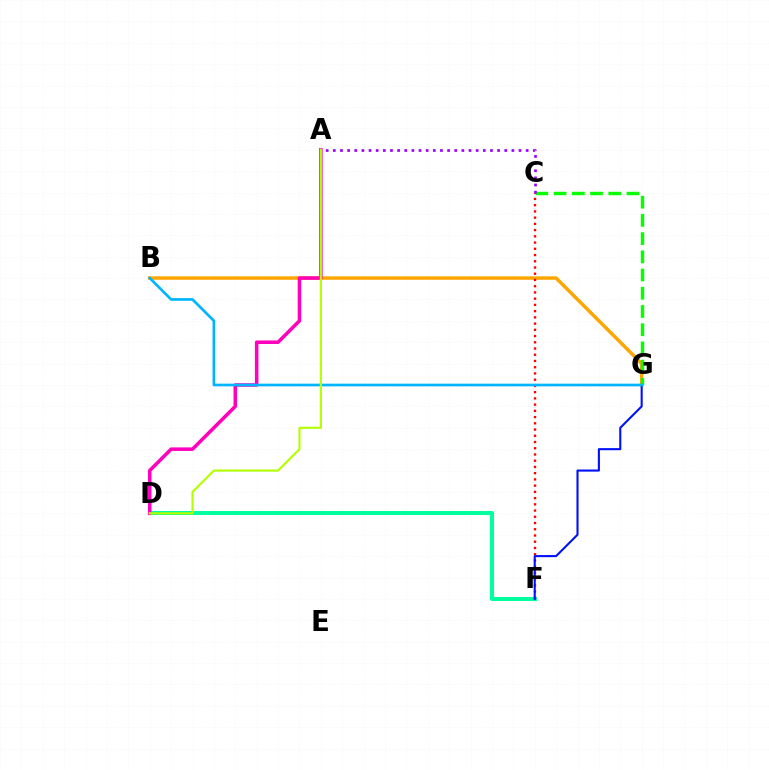{('B', 'G'): [{'color': '#ffa500', 'line_style': 'solid', 'thickness': 2.48}, {'color': '#00b5ff', 'line_style': 'solid', 'thickness': 1.93}], ('D', 'F'): [{'color': '#00ff9d', 'line_style': 'solid', 'thickness': 2.91}], ('A', 'D'): [{'color': '#ff00bd', 'line_style': 'solid', 'thickness': 2.55}, {'color': '#b3ff00', 'line_style': 'solid', 'thickness': 1.55}], ('C', 'F'): [{'color': '#ff0000', 'line_style': 'dotted', 'thickness': 1.69}], ('C', 'G'): [{'color': '#08ff00', 'line_style': 'dashed', 'thickness': 2.47}], ('F', 'G'): [{'color': '#0010ff', 'line_style': 'solid', 'thickness': 1.5}], ('A', 'C'): [{'color': '#9b00ff', 'line_style': 'dotted', 'thickness': 1.94}]}